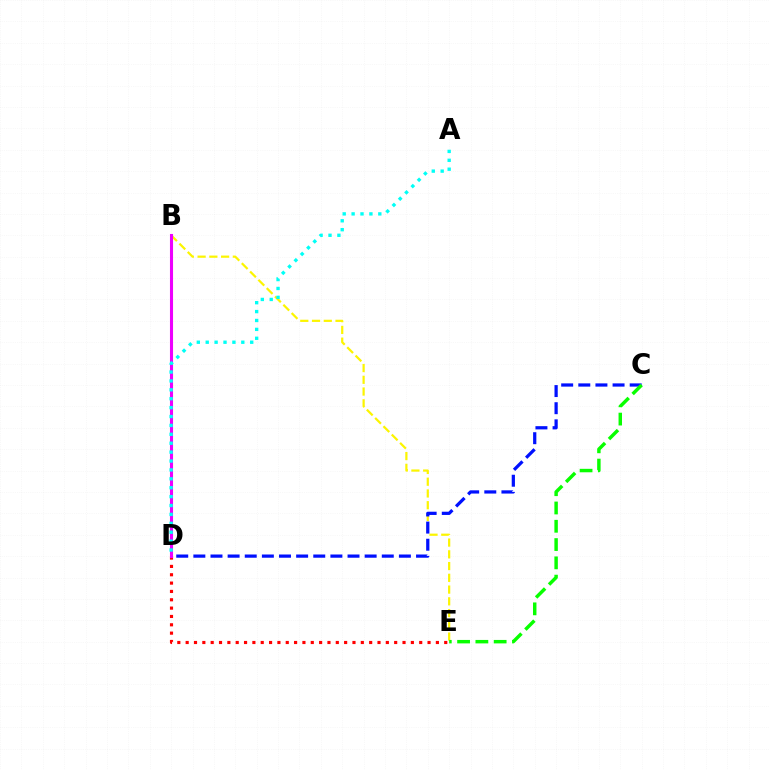{('B', 'E'): [{'color': '#fcf500', 'line_style': 'dashed', 'thickness': 1.6}], ('C', 'D'): [{'color': '#0010ff', 'line_style': 'dashed', 'thickness': 2.33}], ('D', 'E'): [{'color': '#ff0000', 'line_style': 'dotted', 'thickness': 2.27}], ('B', 'D'): [{'color': '#ee00ff', 'line_style': 'solid', 'thickness': 2.22}], ('C', 'E'): [{'color': '#08ff00', 'line_style': 'dashed', 'thickness': 2.48}], ('A', 'D'): [{'color': '#00fff6', 'line_style': 'dotted', 'thickness': 2.42}]}